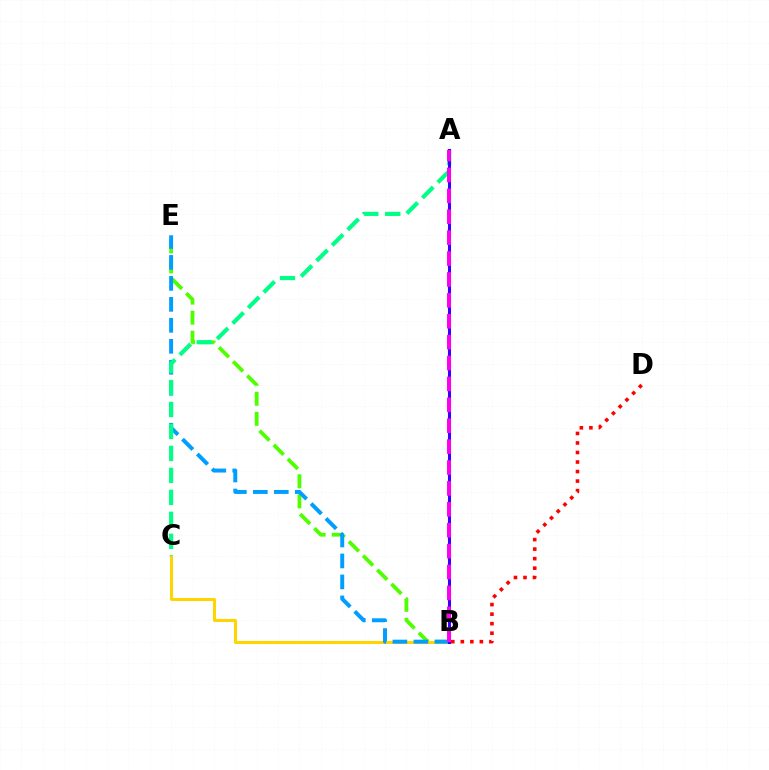{('B', 'E'): [{'color': '#4fff00', 'line_style': 'dashed', 'thickness': 2.72}, {'color': '#009eff', 'line_style': 'dashed', 'thickness': 2.85}], ('B', 'C'): [{'color': '#ffd500', 'line_style': 'solid', 'thickness': 2.17}], ('A', 'C'): [{'color': '#00ff86', 'line_style': 'dashed', 'thickness': 2.98}], ('B', 'D'): [{'color': '#ff0000', 'line_style': 'dotted', 'thickness': 2.59}], ('A', 'B'): [{'color': '#3700ff', 'line_style': 'solid', 'thickness': 2.2}, {'color': '#ff00ed', 'line_style': 'dashed', 'thickness': 2.84}]}